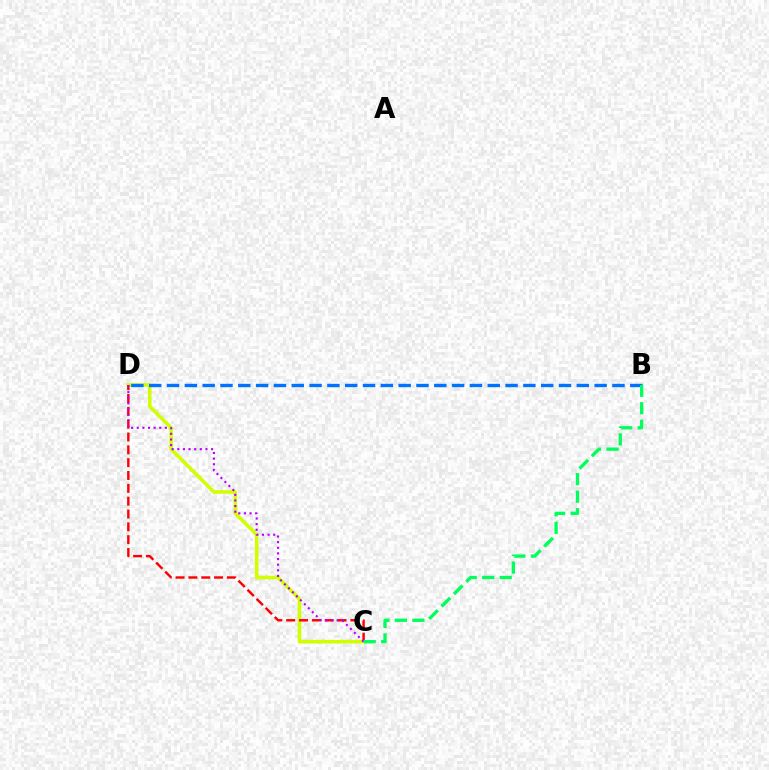{('C', 'D'): [{'color': '#d1ff00', 'line_style': 'solid', 'thickness': 2.58}, {'color': '#ff0000', 'line_style': 'dashed', 'thickness': 1.74}, {'color': '#b900ff', 'line_style': 'dotted', 'thickness': 1.53}], ('B', 'D'): [{'color': '#0074ff', 'line_style': 'dashed', 'thickness': 2.42}], ('B', 'C'): [{'color': '#00ff5c', 'line_style': 'dashed', 'thickness': 2.38}]}